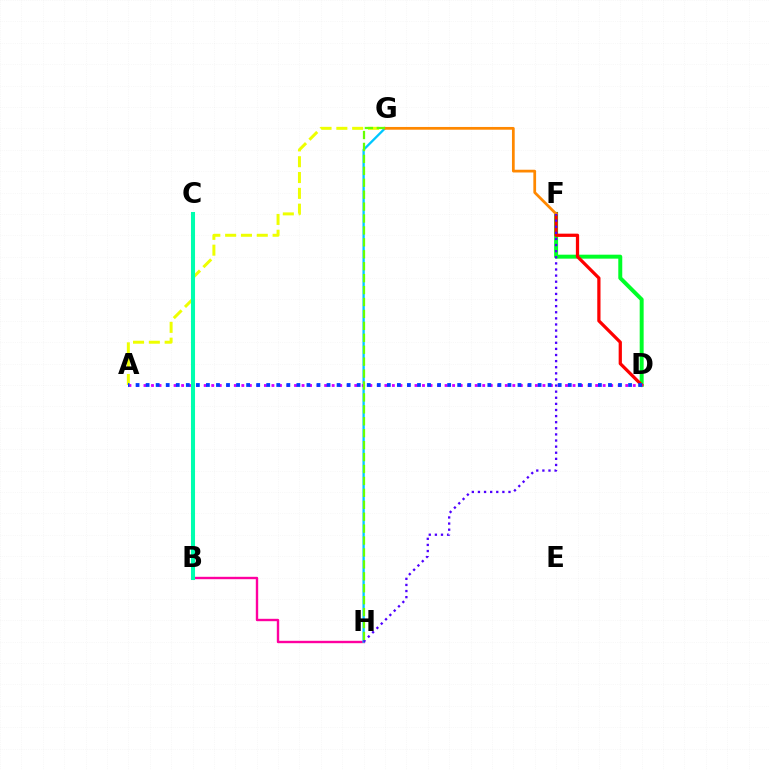{('A', 'G'): [{'color': '#eeff00', 'line_style': 'dashed', 'thickness': 2.15}], ('D', 'F'): [{'color': '#00ff27', 'line_style': 'solid', 'thickness': 2.85}, {'color': '#ff0000', 'line_style': 'solid', 'thickness': 2.33}], ('B', 'H'): [{'color': '#ff00a0', 'line_style': 'solid', 'thickness': 1.71}], ('G', 'H'): [{'color': '#00c7ff', 'line_style': 'solid', 'thickness': 1.66}, {'color': '#66ff00', 'line_style': 'dashed', 'thickness': 1.62}], ('F', 'G'): [{'color': '#ff8800', 'line_style': 'solid', 'thickness': 1.98}], ('F', 'H'): [{'color': '#4f00ff', 'line_style': 'dotted', 'thickness': 1.66}], ('A', 'D'): [{'color': '#d600ff', 'line_style': 'dotted', 'thickness': 2.05}, {'color': '#003fff', 'line_style': 'dotted', 'thickness': 2.73}], ('B', 'C'): [{'color': '#00ffaf', 'line_style': 'solid', 'thickness': 2.91}]}